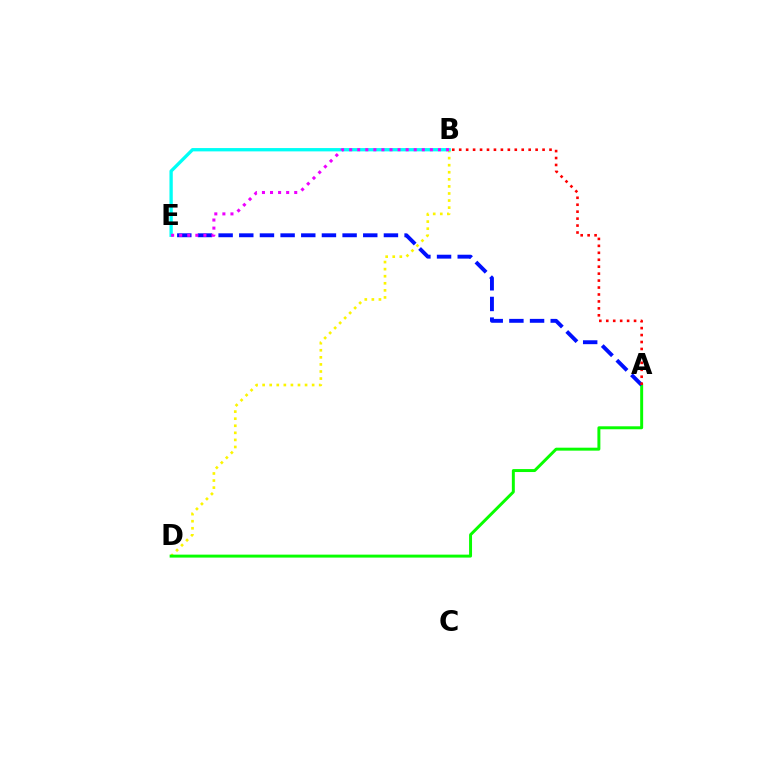{('B', 'D'): [{'color': '#fcf500', 'line_style': 'dotted', 'thickness': 1.92}], ('A', 'D'): [{'color': '#08ff00', 'line_style': 'solid', 'thickness': 2.13}], ('A', 'E'): [{'color': '#0010ff', 'line_style': 'dashed', 'thickness': 2.81}], ('B', 'E'): [{'color': '#00fff6', 'line_style': 'solid', 'thickness': 2.39}, {'color': '#ee00ff', 'line_style': 'dotted', 'thickness': 2.19}], ('A', 'B'): [{'color': '#ff0000', 'line_style': 'dotted', 'thickness': 1.89}]}